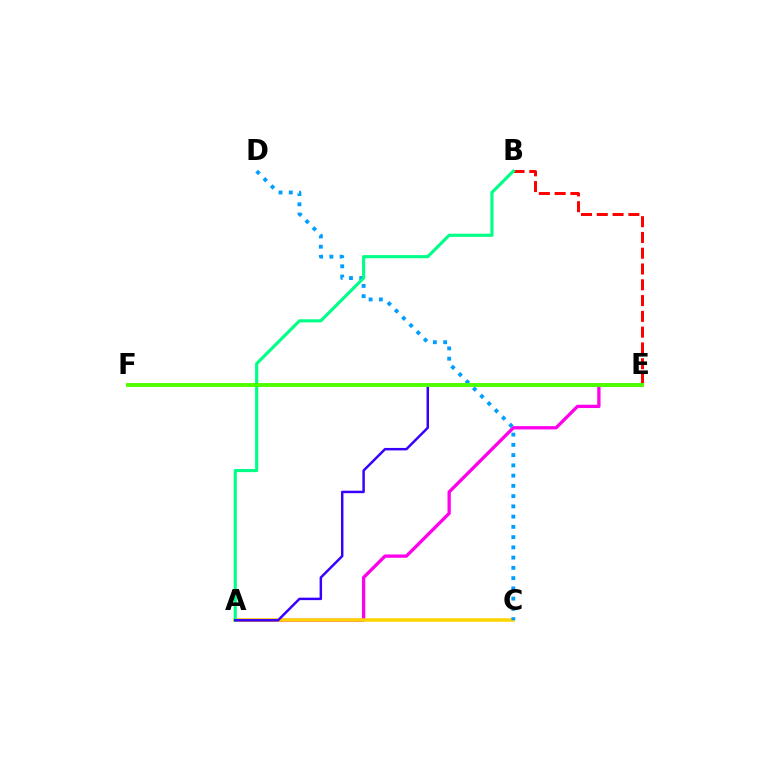{('A', 'E'): [{'color': '#ff00ed', 'line_style': 'solid', 'thickness': 2.38}, {'color': '#3700ff', 'line_style': 'solid', 'thickness': 1.78}], ('B', 'E'): [{'color': '#ff0000', 'line_style': 'dashed', 'thickness': 2.14}], ('A', 'C'): [{'color': '#ffd500', 'line_style': 'solid', 'thickness': 2.53}], ('C', 'D'): [{'color': '#009eff', 'line_style': 'dotted', 'thickness': 2.79}], ('A', 'B'): [{'color': '#00ff86', 'line_style': 'solid', 'thickness': 2.26}], ('E', 'F'): [{'color': '#4fff00', 'line_style': 'solid', 'thickness': 2.82}]}